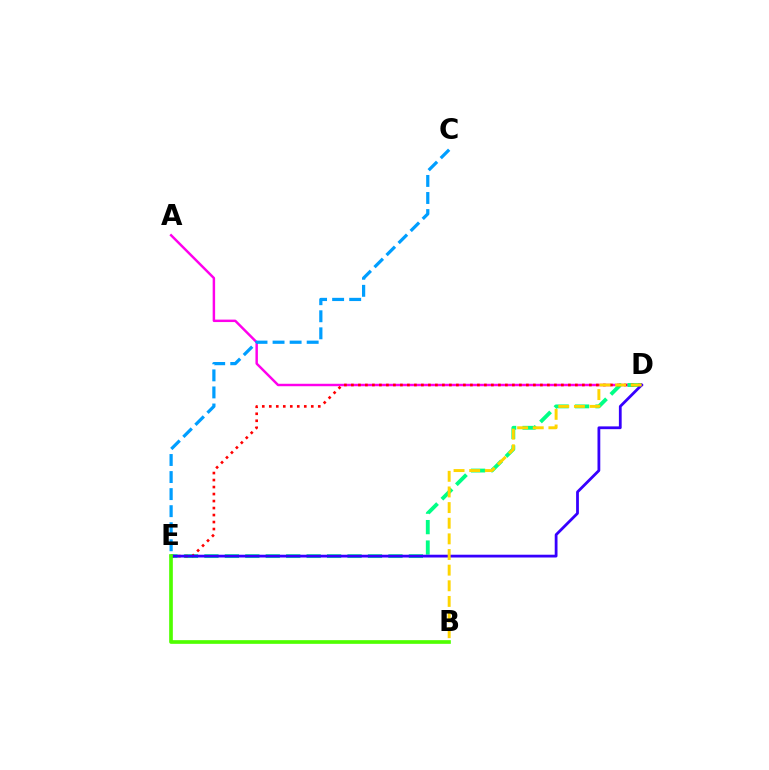{('A', 'D'): [{'color': '#ff00ed', 'line_style': 'solid', 'thickness': 1.77}], ('D', 'E'): [{'color': '#00ff86', 'line_style': 'dashed', 'thickness': 2.78}, {'color': '#ff0000', 'line_style': 'dotted', 'thickness': 1.9}, {'color': '#3700ff', 'line_style': 'solid', 'thickness': 2.0}], ('C', 'E'): [{'color': '#009eff', 'line_style': 'dashed', 'thickness': 2.32}], ('B', 'D'): [{'color': '#ffd500', 'line_style': 'dashed', 'thickness': 2.12}], ('B', 'E'): [{'color': '#4fff00', 'line_style': 'solid', 'thickness': 2.64}]}